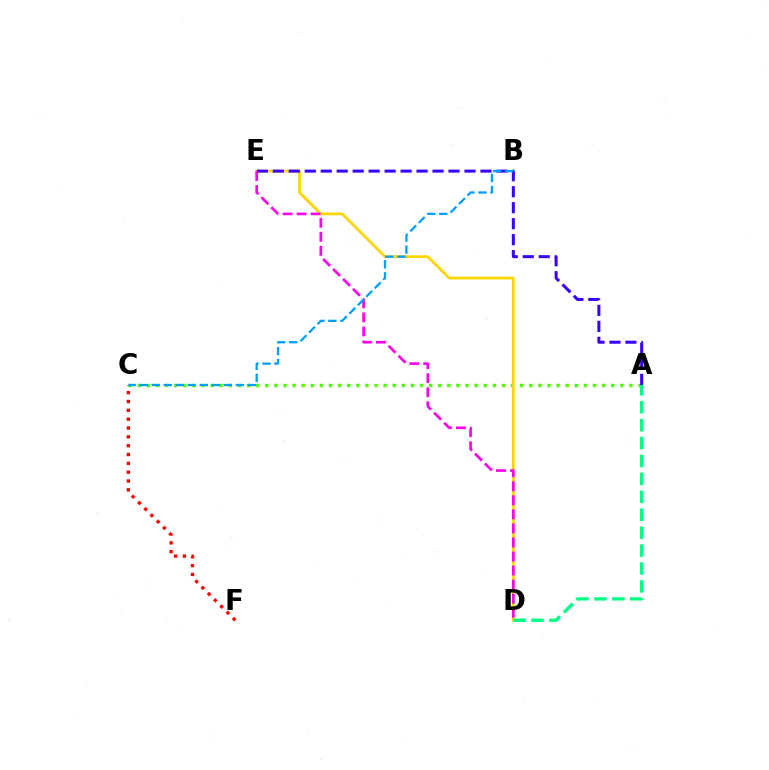{('A', 'C'): [{'color': '#4fff00', 'line_style': 'dotted', 'thickness': 2.47}], ('D', 'E'): [{'color': '#ffd500', 'line_style': 'solid', 'thickness': 1.98}, {'color': '#ff00ed', 'line_style': 'dashed', 'thickness': 1.91}], ('A', 'E'): [{'color': '#3700ff', 'line_style': 'dashed', 'thickness': 2.17}], ('A', 'D'): [{'color': '#00ff86', 'line_style': 'dashed', 'thickness': 2.43}], ('C', 'F'): [{'color': '#ff0000', 'line_style': 'dotted', 'thickness': 2.4}], ('B', 'C'): [{'color': '#009eff', 'line_style': 'dashed', 'thickness': 1.63}]}